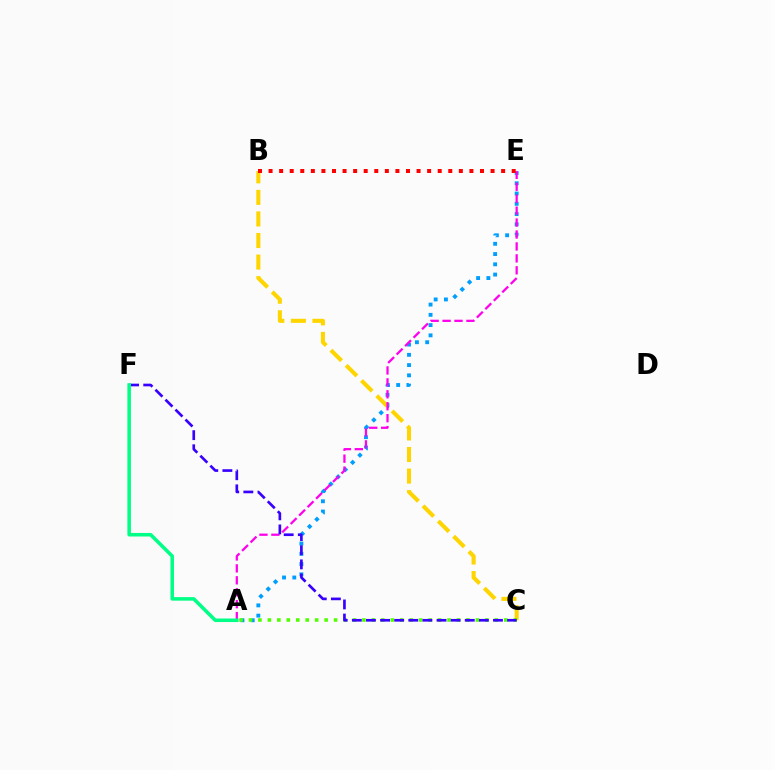{('A', 'E'): [{'color': '#009eff', 'line_style': 'dotted', 'thickness': 2.79}, {'color': '#ff00ed', 'line_style': 'dashed', 'thickness': 1.62}], ('B', 'C'): [{'color': '#ffd500', 'line_style': 'dashed', 'thickness': 2.93}], ('A', 'C'): [{'color': '#4fff00', 'line_style': 'dotted', 'thickness': 2.57}], ('B', 'E'): [{'color': '#ff0000', 'line_style': 'dotted', 'thickness': 2.87}], ('C', 'F'): [{'color': '#3700ff', 'line_style': 'dashed', 'thickness': 1.92}], ('A', 'F'): [{'color': '#00ff86', 'line_style': 'solid', 'thickness': 2.55}]}